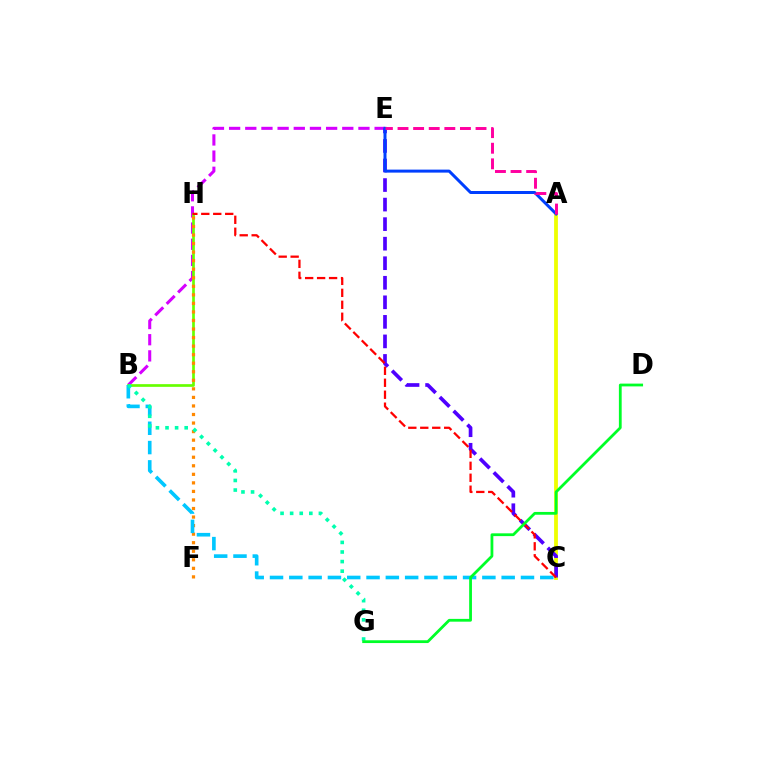{('B', 'E'): [{'color': '#d600ff', 'line_style': 'dashed', 'thickness': 2.2}], ('B', 'H'): [{'color': '#66ff00', 'line_style': 'solid', 'thickness': 1.93}], ('A', 'C'): [{'color': '#eeff00', 'line_style': 'solid', 'thickness': 2.74}], ('F', 'H'): [{'color': '#ff8800', 'line_style': 'dotted', 'thickness': 2.32}], ('C', 'E'): [{'color': '#4f00ff', 'line_style': 'dashed', 'thickness': 2.65}], ('A', 'E'): [{'color': '#003fff', 'line_style': 'solid', 'thickness': 2.16}, {'color': '#ff00a0', 'line_style': 'dashed', 'thickness': 2.12}], ('B', 'C'): [{'color': '#00c7ff', 'line_style': 'dashed', 'thickness': 2.62}], ('B', 'G'): [{'color': '#00ffaf', 'line_style': 'dotted', 'thickness': 2.61}], ('C', 'H'): [{'color': '#ff0000', 'line_style': 'dashed', 'thickness': 1.62}], ('D', 'G'): [{'color': '#00ff27', 'line_style': 'solid', 'thickness': 2.01}]}